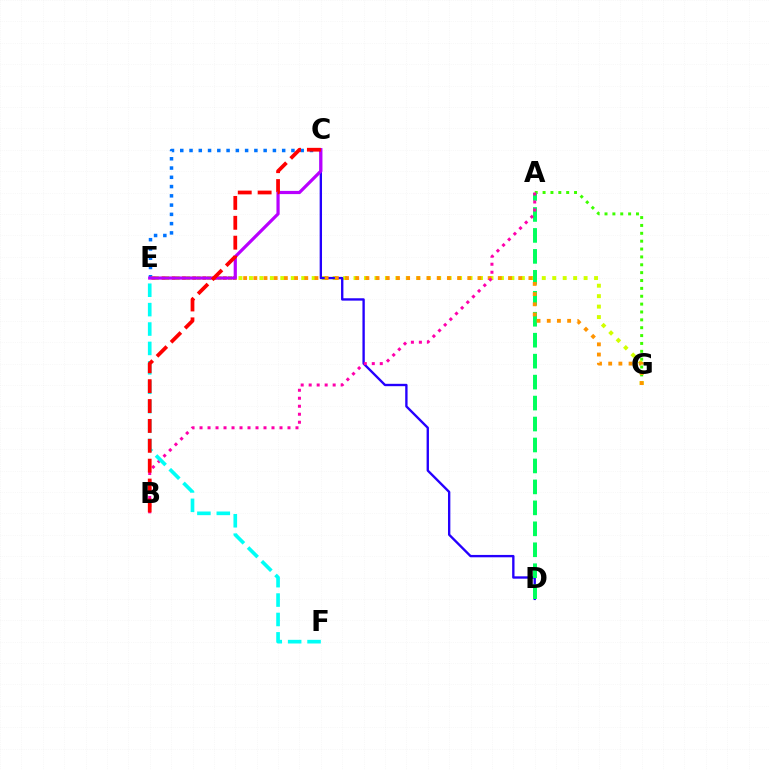{('A', 'G'): [{'color': '#3dff00', 'line_style': 'dotted', 'thickness': 2.14}], ('C', 'E'): [{'color': '#0074ff', 'line_style': 'dotted', 'thickness': 2.52}, {'color': '#b900ff', 'line_style': 'solid', 'thickness': 2.31}], ('E', 'G'): [{'color': '#d1ff00', 'line_style': 'dotted', 'thickness': 2.84}, {'color': '#ff9400', 'line_style': 'dotted', 'thickness': 2.77}], ('C', 'D'): [{'color': '#2500ff', 'line_style': 'solid', 'thickness': 1.7}], ('A', 'D'): [{'color': '#00ff5c', 'line_style': 'dashed', 'thickness': 2.85}], ('A', 'B'): [{'color': '#ff00ac', 'line_style': 'dotted', 'thickness': 2.17}], ('E', 'F'): [{'color': '#00fff6', 'line_style': 'dashed', 'thickness': 2.64}], ('B', 'C'): [{'color': '#ff0000', 'line_style': 'dashed', 'thickness': 2.7}]}